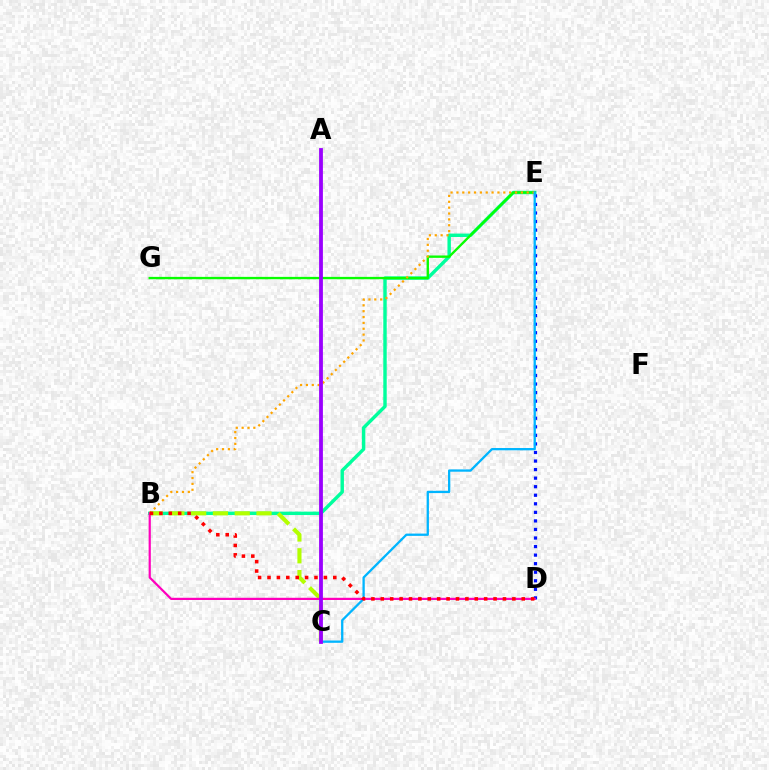{('B', 'E'): [{'color': '#00ff9d', 'line_style': 'solid', 'thickness': 2.46}, {'color': '#ffa500', 'line_style': 'dotted', 'thickness': 1.59}], ('E', 'G'): [{'color': '#08ff00', 'line_style': 'solid', 'thickness': 1.7}], ('B', 'C'): [{'color': '#b3ff00', 'line_style': 'dashed', 'thickness': 2.96}], ('D', 'E'): [{'color': '#0010ff', 'line_style': 'dotted', 'thickness': 2.32}], ('C', 'E'): [{'color': '#00b5ff', 'line_style': 'solid', 'thickness': 1.66}], ('B', 'D'): [{'color': '#ff00bd', 'line_style': 'solid', 'thickness': 1.59}, {'color': '#ff0000', 'line_style': 'dotted', 'thickness': 2.55}], ('A', 'C'): [{'color': '#9b00ff', 'line_style': 'solid', 'thickness': 2.74}]}